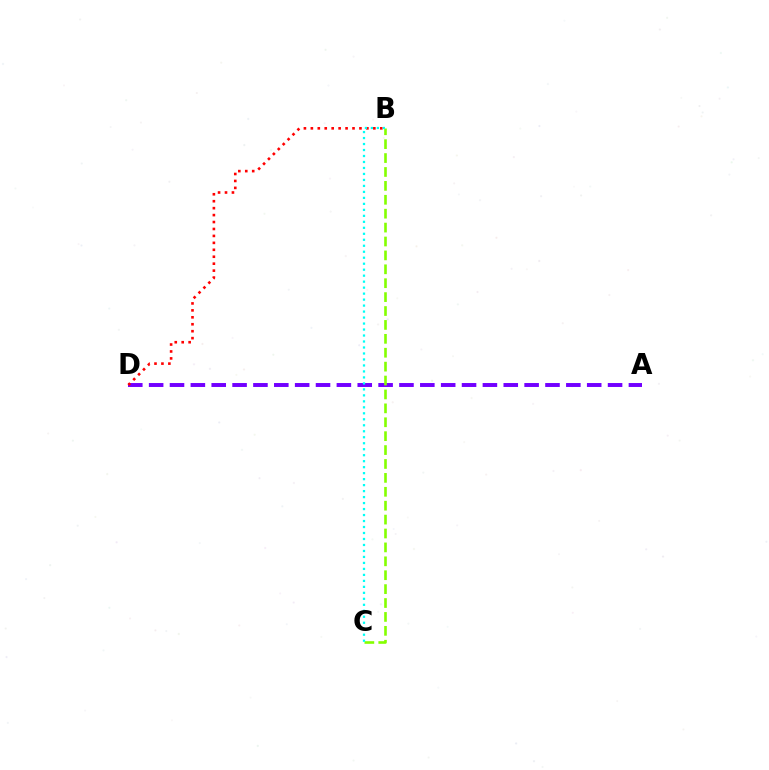{('A', 'D'): [{'color': '#7200ff', 'line_style': 'dashed', 'thickness': 2.83}], ('B', 'D'): [{'color': '#ff0000', 'line_style': 'dotted', 'thickness': 1.89}], ('B', 'C'): [{'color': '#84ff00', 'line_style': 'dashed', 'thickness': 1.89}, {'color': '#00fff6', 'line_style': 'dotted', 'thickness': 1.63}]}